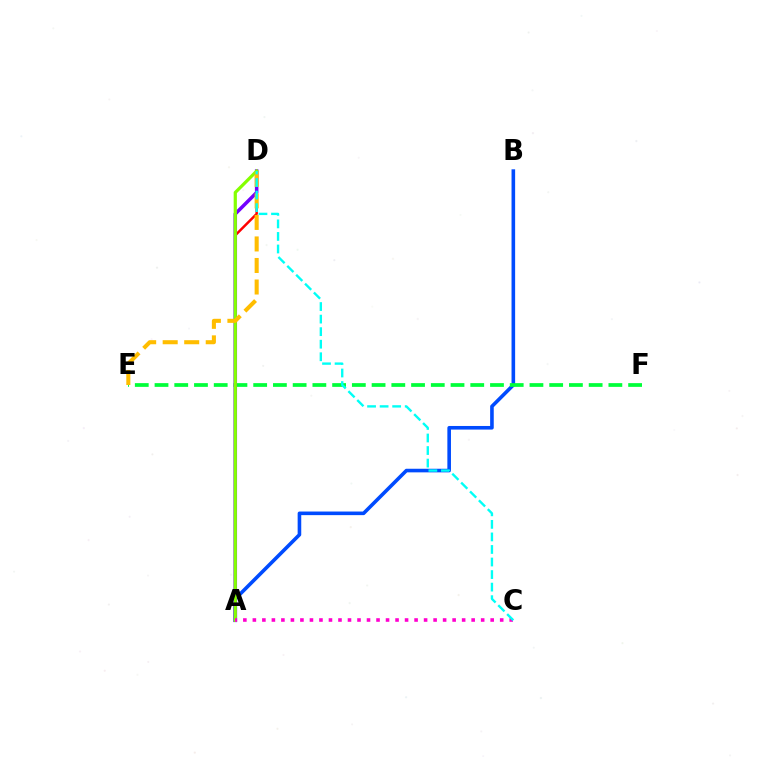{('A', 'B'): [{'color': '#004bff', 'line_style': 'solid', 'thickness': 2.59}], ('E', 'F'): [{'color': '#00ff39', 'line_style': 'dashed', 'thickness': 2.68}], ('A', 'D'): [{'color': '#ff0000', 'line_style': 'solid', 'thickness': 1.79}, {'color': '#7200ff', 'line_style': 'solid', 'thickness': 2.54}, {'color': '#84ff00', 'line_style': 'solid', 'thickness': 2.32}], ('D', 'E'): [{'color': '#ffbd00', 'line_style': 'dashed', 'thickness': 2.92}], ('A', 'C'): [{'color': '#ff00cf', 'line_style': 'dotted', 'thickness': 2.58}], ('C', 'D'): [{'color': '#00fff6', 'line_style': 'dashed', 'thickness': 1.7}]}